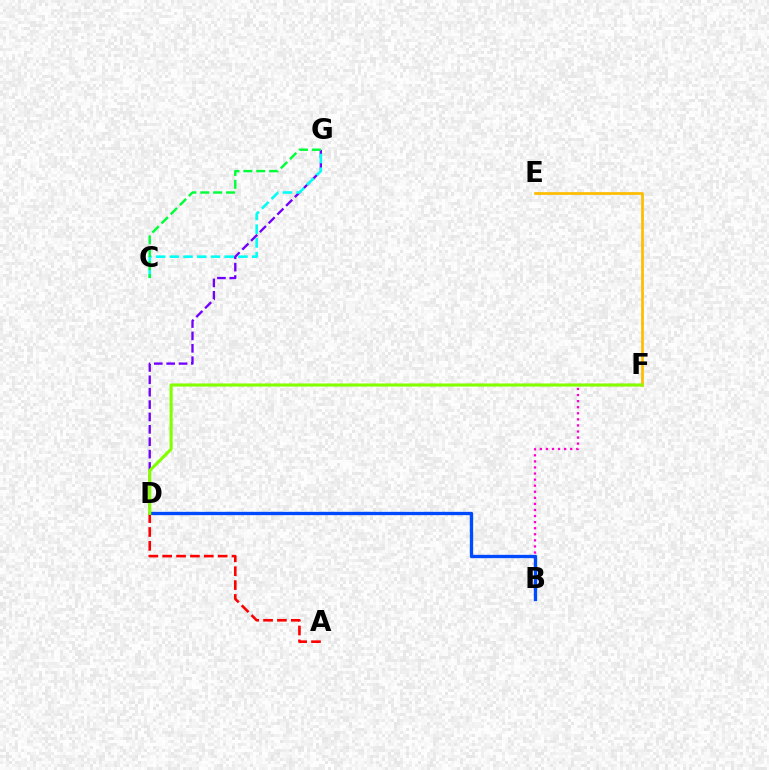{('B', 'F'): [{'color': '#ff00cf', 'line_style': 'dotted', 'thickness': 1.65}], ('D', 'G'): [{'color': '#7200ff', 'line_style': 'dashed', 'thickness': 1.68}], ('C', 'G'): [{'color': '#00fff6', 'line_style': 'dashed', 'thickness': 1.86}, {'color': '#00ff39', 'line_style': 'dashed', 'thickness': 1.75}], ('B', 'D'): [{'color': '#004bff', 'line_style': 'solid', 'thickness': 2.4}], ('A', 'D'): [{'color': '#ff0000', 'line_style': 'dashed', 'thickness': 1.88}], ('E', 'F'): [{'color': '#ffbd00', 'line_style': 'solid', 'thickness': 1.96}], ('D', 'F'): [{'color': '#84ff00', 'line_style': 'solid', 'thickness': 2.23}]}